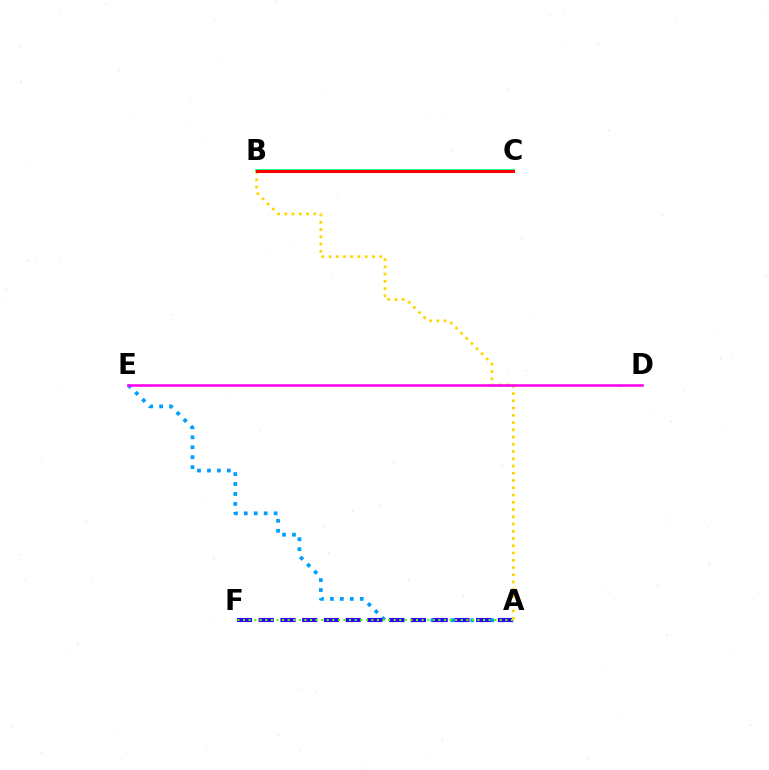{('A', 'E'): [{'color': '#009eff', 'line_style': 'dotted', 'thickness': 2.7}], ('A', 'F'): [{'color': '#3700ff', 'line_style': 'dashed', 'thickness': 2.95}, {'color': '#4fff00', 'line_style': 'dotted', 'thickness': 1.52}], ('B', 'C'): [{'color': '#00ff86', 'line_style': 'solid', 'thickness': 2.76}, {'color': '#ff0000', 'line_style': 'solid', 'thickness': 2.17}], ('A', 'B'): [{'color': '#ffd500', 'line_style': 'dotted', 'thickness': 1.97}], ('D', 'E'): [{'color': '#ff00ed', 'line_style': 'solid', 'thickness': 1.85}]}